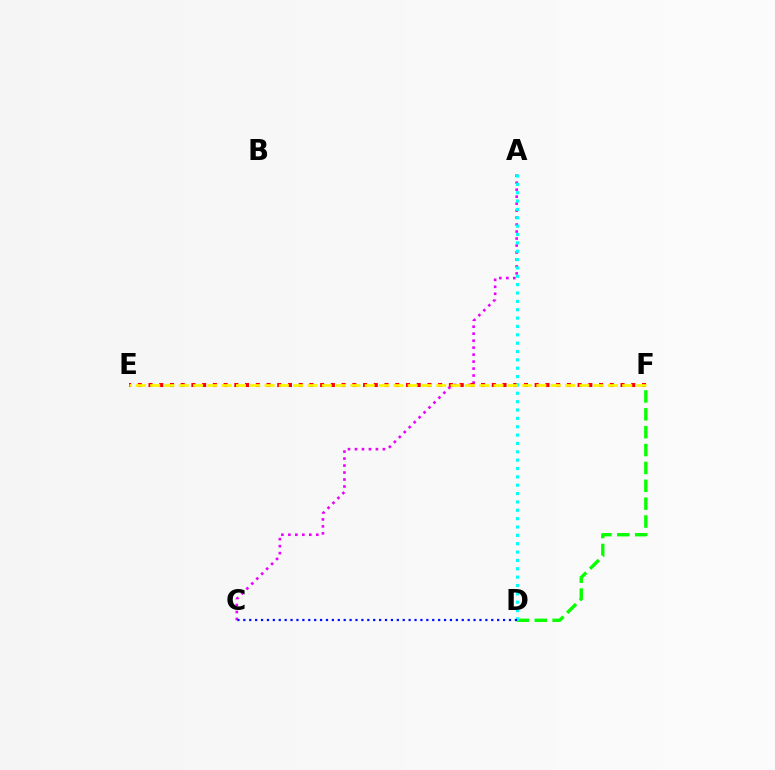{('A', 'C'): [{'color': '#ee00ff', 'line_style': 'dotted', 'thickness': 1.9}], ('D', 'F'): [{'color': '#08ff00', 'line_style': 'dashed', 'thickness': 2.43}], ('E', 'F'): [{'color': '#ff0000', 'line_style': 'dotted', 'thickness': 2.91}, {'color': '#fcf500', 'line_style': 'dashed', 'thickness': 1.94}], ('A', 'D'): [{'color': '#00fff6', 'line_style': 'dotted', 'thickness': 2.27}], ('C', 'D'): [{'color': '#0010ff', 'line_style': 'dotted', 'thickness': 1.6}]}